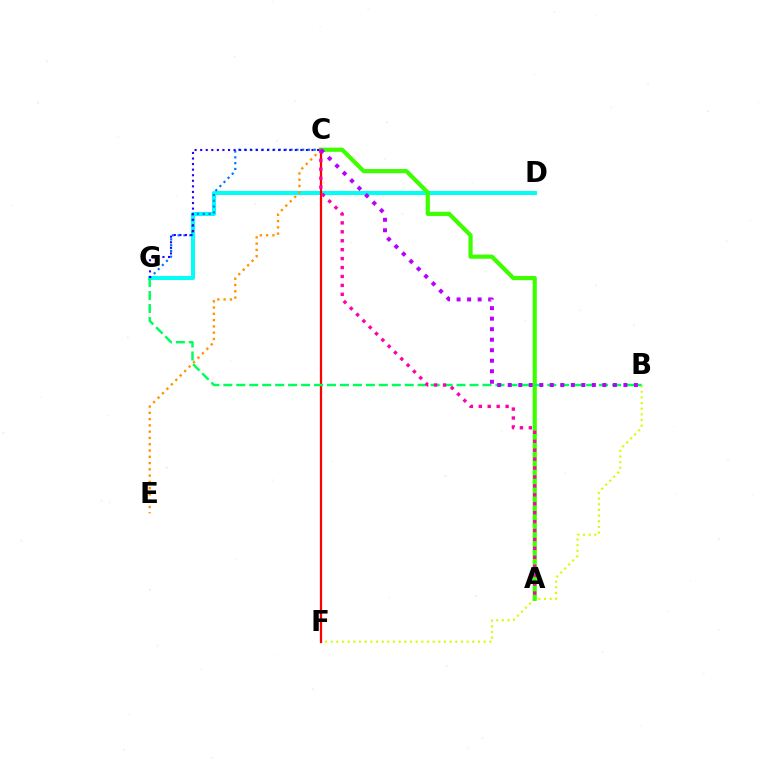{('D', 'G'): [{'color': '#00fff6', 'line_style': 'solid', 'thickness': 2.88}], ('B', 'F'): [{'color': '#d1ff00', 'line_style': 'dotted', 'thickness': 1.54}], ('A', 'C'): [{'color': '#3dff00', 'line_style': 'solid', 'thickness': 3.0}, {'color': '#ff00ac', 'line_style': 'dotted', 'thickness': 2.43}], ('C', 'F'): [{'color': '#ff0000', 'line_style': 'solid', 'thickness': 1.62}], ('C', 'G'): [{'color': '#0074ff', 'line_style': 'dotted', 'thickness': 1.58}, {'color': '#2500ff', 'line_style': 'dotted', 'thickness': 1.51}], ('C', 'E'): [{'color': '#ff9400', 'line_style': 'dotted', 'thickness': 1.71}], ('B', 'G'): [{'color': '#00ff5c', 'line_style': 'dashed', 'thickness': 1.76}], ('B', 'C'): [{'color': '#b900ff', 'line_style': 'dotted', 'thickness': 2.86}]}